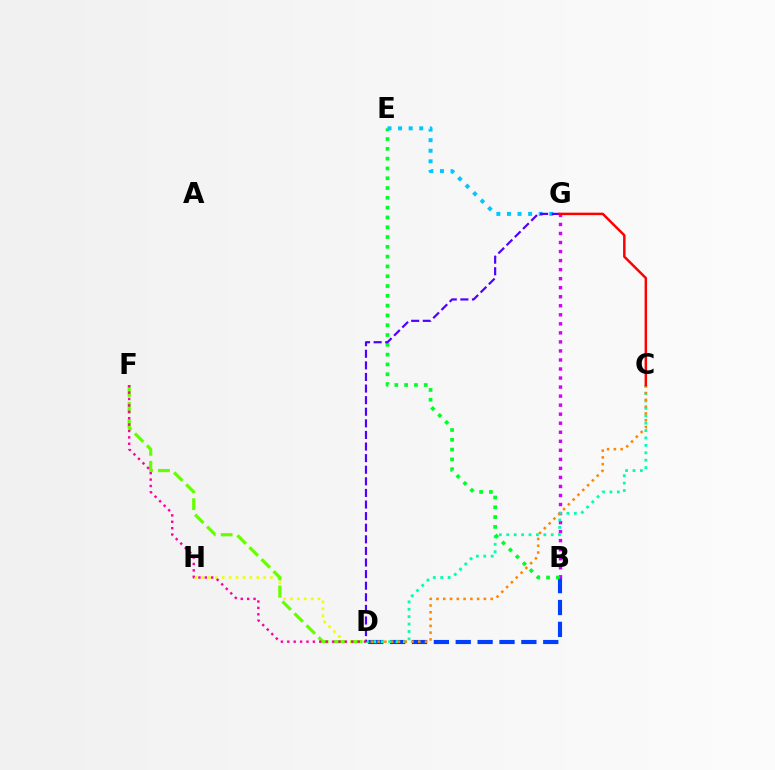{('D', 'H'): [{'color': '#eeff00', 'line_style': 'dotted', 'thickness': 1.87}], ('B', 'D'): [{'color': '#003fff', 'line_style': 'dashed', 'thickness': 2.97}], ('B', 'G'): [{'color': '#d600ff', 'line_style': 'dotted', 'thickness': 2.45}], ('C', 'D'): [{'color': '#00ffaf', 'line_style': 'dotted', 'thickness': 2.01}, {'color': '#ff8800', 'line_style': 'dotted', 'thickness': 1.84}], ('B', 'E'): [{'color': '#00ff27', 'line_style': 'dotted', 'thickness': 2.66}], ('D', 'F'): [{'color': '#66ff00', 'line_style': 'dashed', 'thickness': 2.3}, {'color': '#ff00a0', 'line_style': 'dotted', 'thickness': 1.74}], ('E', 'G'): [{'color': '#00c7ff', 'line_style': 'dotted', 'thickness': 2.87}], ('D', 'G'): [{'color': '#4f00ff', 'line_style': 'dashed', 'thickness': 1.58}], ('C', 'G'): [{'color': '#ff0000', 'line_style': 'solid', 'thickness': 1.78}]}